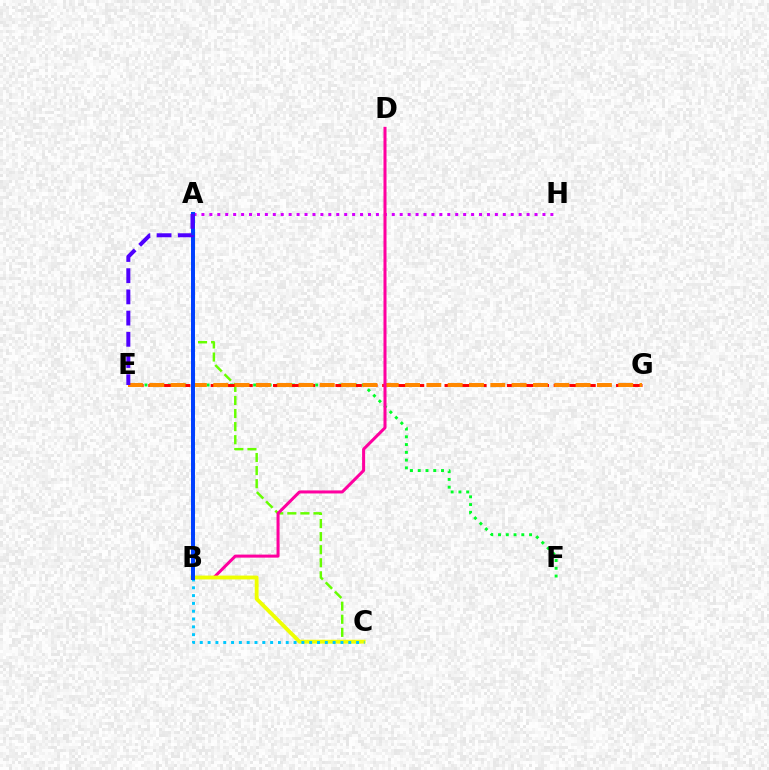{('A', 'C'): [{'color': '#66ff00', 'line_style': 'dashed', 'thickness': 1.78}], ('A', 'H'): [{'color': '#d600ff', 'line_style': 'dotted', 'thickness': 2.15}], ('E', 'F'): [{'color': '#00ff27', 'line_style': 'dotted', 'thickness': 2.11}], ('E', 'G'): [{'color': '#ff0000', 'line_style': 'dashed', 'thickness': 2.12}, {'color': '#ff8800', 'line_style': 'dashed', 'thickness': 2.9}], ('A', 'B'): [{'color': '#00ffaf', 'line_style': 'dotted', 'thickness': 2.24}, {'color': '#003fff', 'line_style': 'solid', 'thickness': 2.86}], ('B', 'D'): [{'color': '#ff00a0', 'line_style': 'solid', 'thickness': 2.18}], ('B', 'C'): [{'color': '#eeff00', 'line_style': 'solid', 'thickness': 2.77}, {'color': '#00c7ff', 'line_style': 'dotted', 'thickness': 2.12}], ('A', 'E'): [{'color': '#4f00ff', 'line_style': 'dashed', 'thickness': 2.88}]}